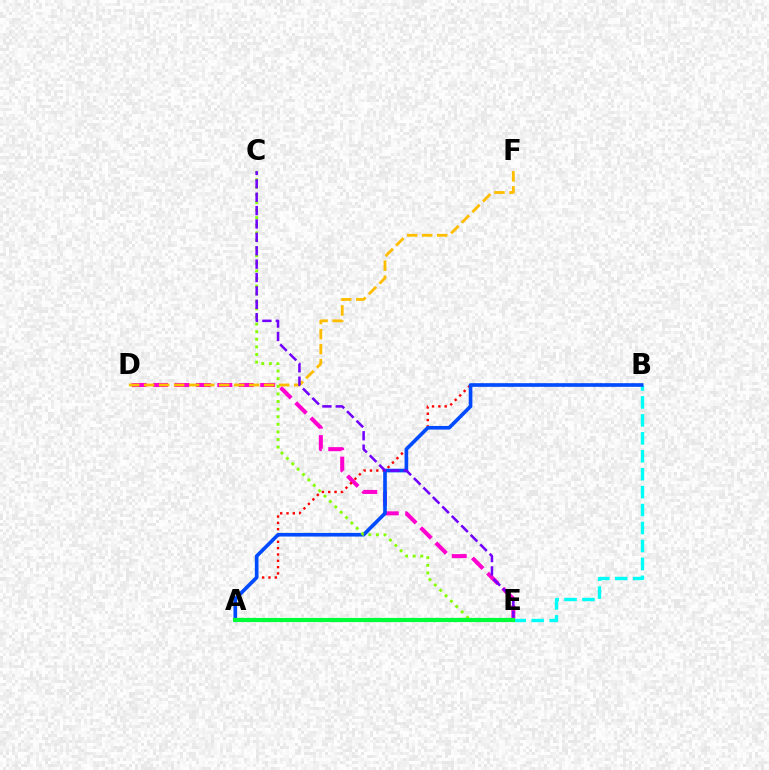{('D', 'E'): [{'color': '#ff00cf', 'line_style': 'dashed', 'thickness': 2.91}], ('B', 'E'): [{'color': '#00fff6', 'line_style': 'dashed', 'thickness': 2.44}], ('A', 'B'): [{'color': '#ff0000', 'line_style': 'dotted', 'thickness': 1.72}, {'color': '#004bff', 'line_style': 'solid', 'thickness': 2.62}], ('D', 'F'): [{'color': '#ffbd00', 'line_style': 'dashed', 'thickness': 2.04}], ('C', 'E'): [{'color': '#84ff00', 'line_style': 'dotted', 'thickness': 2.07}, {'color': '#7200ff', 'line_style': 'dashed', 'thickness': 1.82}], ('A', 'E'): [{'color': '#00ff39', 'line_style': 'solid', 'thickness': 3.0}]}